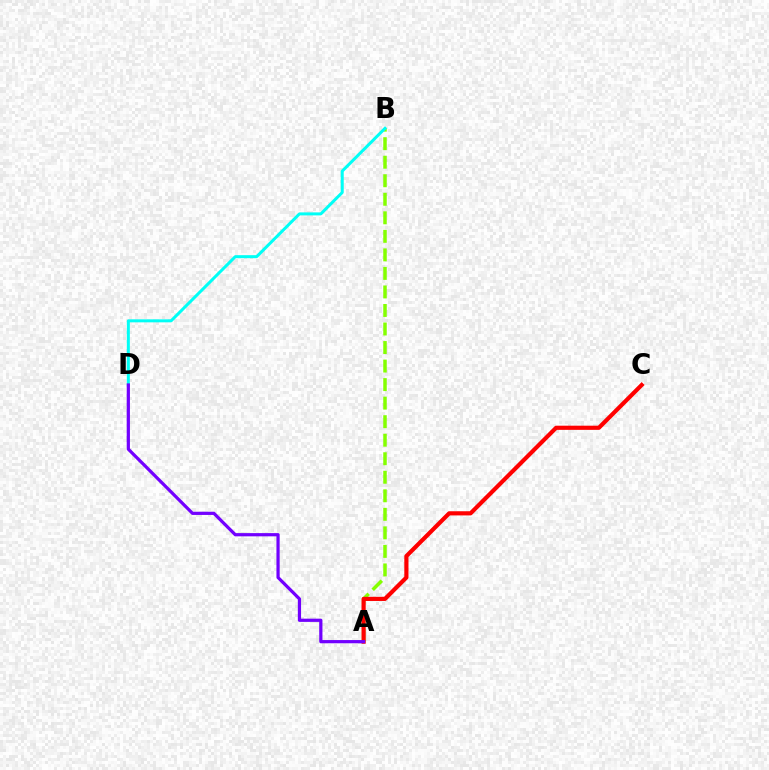{('A', 'B'): [{'color': '#84ff00', 'line_style': 'dashed', 'thickness': 2.52}], ('A', 'C'): [{'color': '#ff0000', 'line_style': 'solid', 'thickness': 3.0}], ('B', 'D'): [{'color': '#00fff6', 'line_style': 'solid', 'thickness': 2.16}], ('A', 'D'): [{'color': '#7200ff', 'line_style': 'solid', 'thickness': 2.32}]}